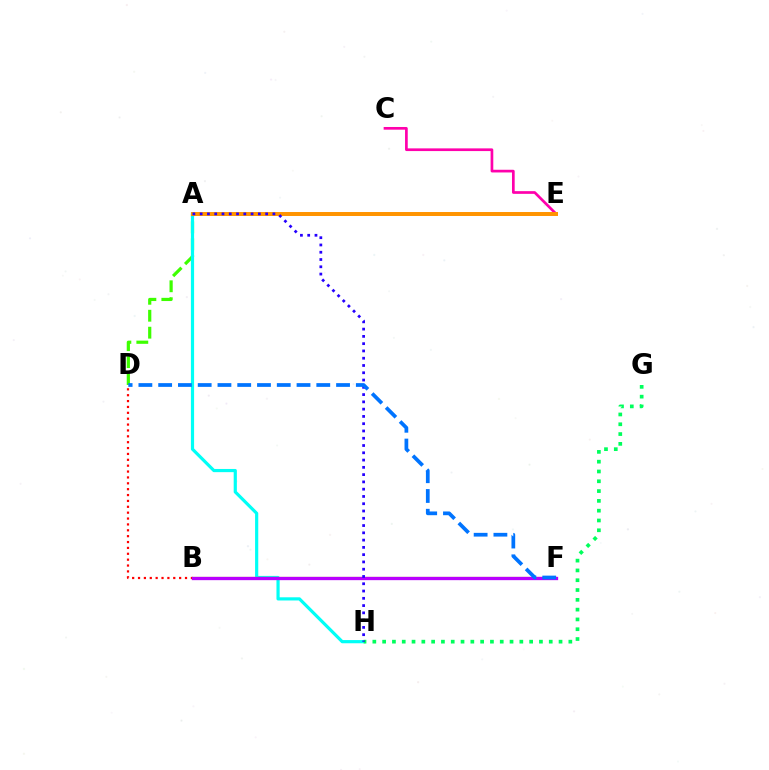{('A', 'D'): [{'color': '#3dff00', 'line_style': 'dashed', 'thickness': 2.3}], ('A', 'H'): [{'color': '#00fff6', 'line_style': 'solid', 'thickness': 2.29}, {'color': '#2500ff', 'line_style': 'dotted', 'thickness': 1.98}], ('B', 'F'): [{'color': '#d1ff00', 'line_style': 'solid', 'thickness': 1.6}, {'color': '#b900ff', 'line_style': 'solid', 'thickness': 2.39}], ('B', 'D'): [{'color': '#ff0000', 'line_style': 'dotted', 'thickness': 1.6}], ('C', 'E'): [{'color': '#ff00ac', 'line_style': 'solid', 'thickness': 1.94}], ('G', 'H'): [{'color': '#00ff5c', 'line_style': 'dotted', 'thickness': 2.66}], ('A', 'E'): [{'color': '#ff9400', 'line_style': 'solid', 'thickness': 2.86}], ('D', 'F'): [{'color': '#0074ff', 'line_style': 'dashed', 'thickness': 2.69}]}